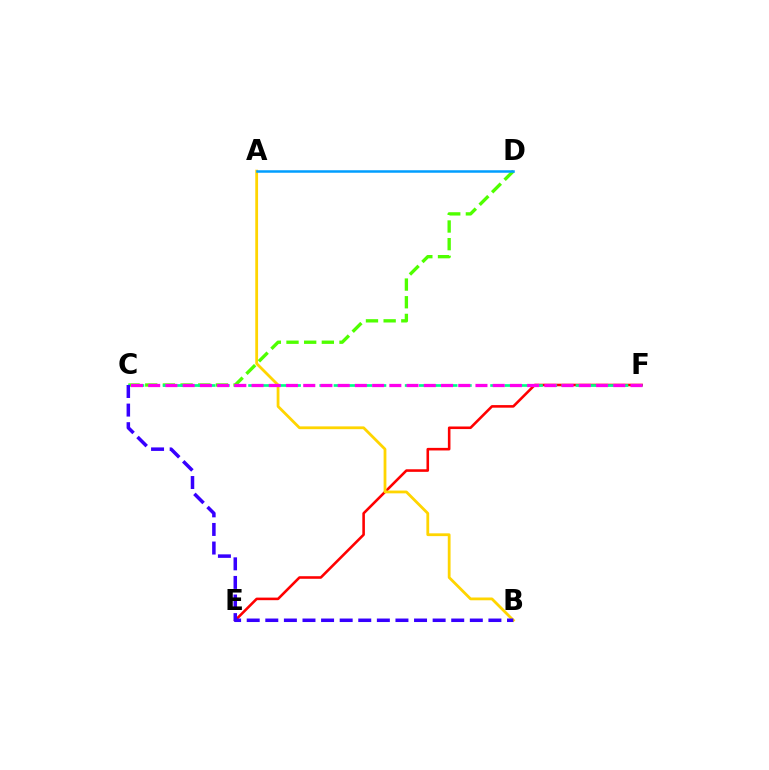{('E', 'F'): [{'color': '#ff0000', 'line_style': 'solid', 'thickness': 1.86}], ('A', 'B'): [{'color': '#ffd500', 'line_style': 'solid', 'thickness': 2.01}], ('C', 'D'): [{'color': '#4fff00', 'line_style': 'dashed', 'thickness': 2.4}], ('C', 'F'): [{'color': '#00ff86', 'line_style': 'dashed', 'thickness': 1.93}, {'color': '#ff00ed', 'line_style': 'dashed', 'thickness': 2.34}], ('A', 'D'): [{'color': '#009eff', 'line_style': 'solid', 'thickness': 1.8}], ('B', 'C'): [{'color': '#3700ff', 'line_style': 'dashed', 'thickness': 2.53}]}